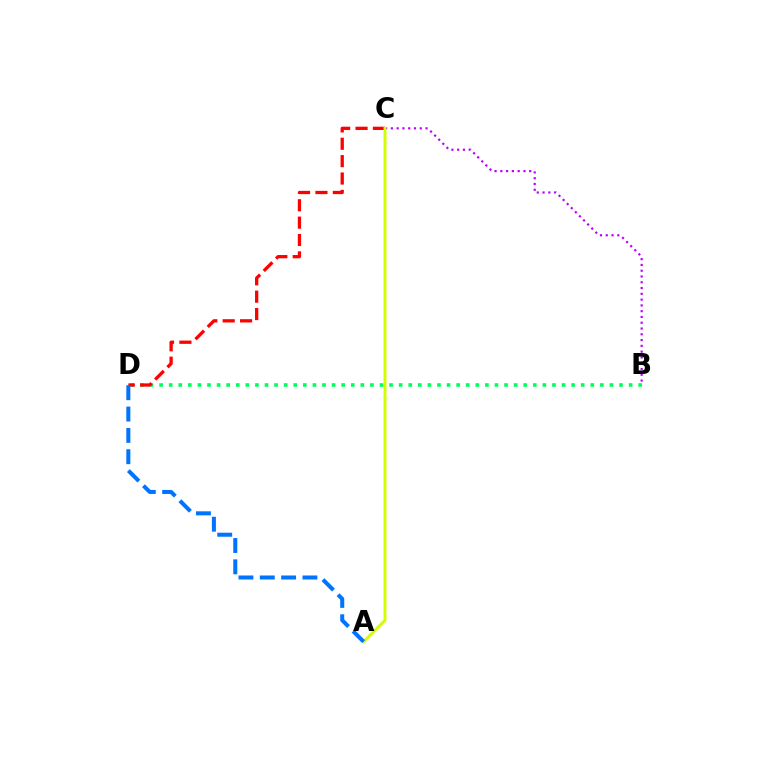{('B', 'D'): [{'color': '#00ff5c', 'line_style': 'dotted', 'thickness': 2.6}], ('C', 'D'): [{'color': '#ff0000', 'line_style': 'dashed', 'thickness': 2.36}], ('B', 'C'): [{'color': '#b900ff', 'line_style': 'dotted', 'thickness': 1.57}], ('A', 'C'): [{'color': '#d1ff00', 'line_style': 'solid', 'thickness': 2.1}], ('A', 'D'): [{'color': '#0074ff', 'line_style': 'dashed', 'thickness': 2.9}]}